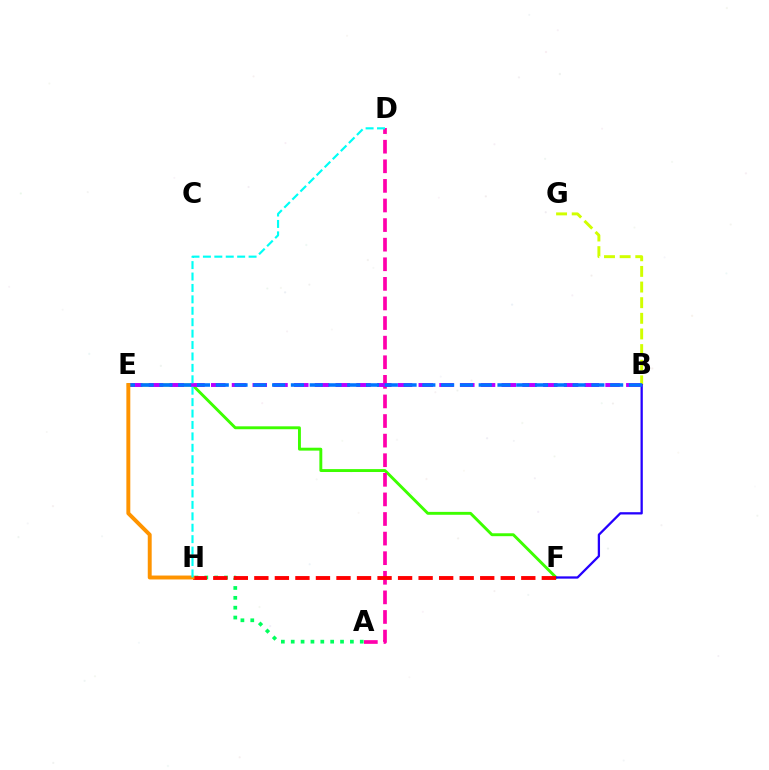{('E', 'F'): [{'color': '#3dff00', 'line_style': 'solid', 'thickness': 2.09}], ('A', 'D'): [{'color': '#ff00ac', 'line_style': 'dashed', 'thickness': 2.66}], ('B', 'G'): [{'color': '#d1ff00', 'line_style': 'dashed', 'thickness': 2.12}], ('A', 'H'): [{'color': '#00ff5c', 'line_style': 'dotted', 'thickness': 2.68}], ('B', 'F'): [{'color': '#2500ff', 'line_style': 'solid', 'thickness': 1.64}], ('B', 'E'): [{'color': '#b900ff', 'line_style': 'dashed', 'thickness': 2.82}, {'color': '#0074ff', 'line_style': 'dashed', 'thickness': 2.55}], ('F', 'H'): [{'color': '#ff0000', 'line_style': 'dashed', 'thickness': 2.79}], ('E', 'H'): [{'color': '#ff9400', 'line_style': 'solid', 'thickness': 2.83}], ('D', 'H'): [{'color': '#00fff6', 'line_style': 'dashed', 'thickness': 1.55}]}